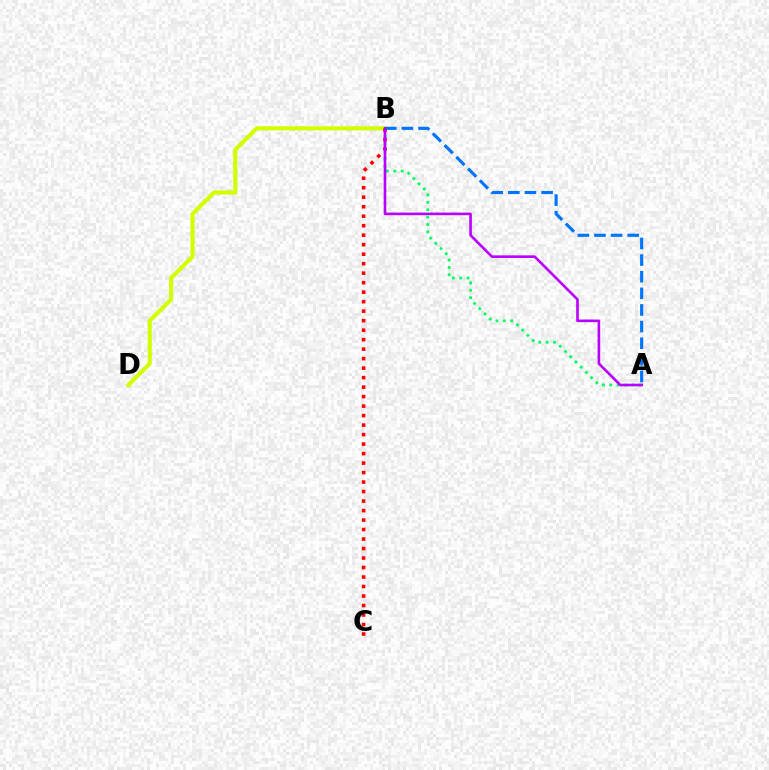{('A', 'B'): [{'color': '#00ff5c', 'line_style': 'dotted', 'thickness': 2.01}, {'color': '#0074ff', 'line_style': 'dashed', 'thickness': 2.26}, {'color': '#b900ff', 'line_style': 'solid', 'thickness': 1.88}], ('B', 'D'): [{'color': '#d1ff00', 'line_style': 'solid', 'thickness': 2.95}], ('B', 'C'): [{'color': '#ff0000', 'line_style': 'dotted', 'thickness': 2.58}]}